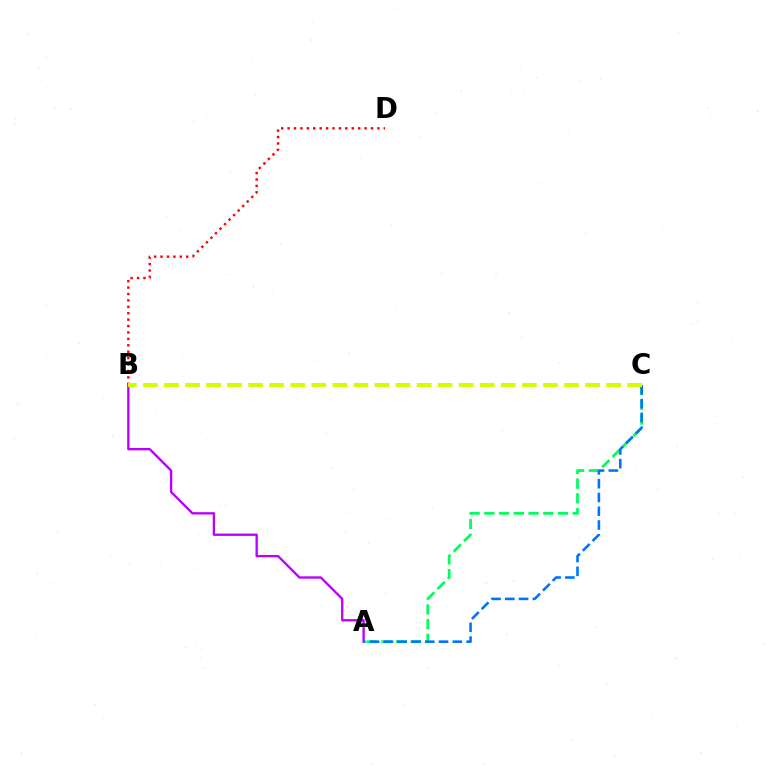{('B', 'D'): [{'color': '#ff0000', 'line_style': 'dotted', 'thickness': 1.74}], ('A', 'C'): [{'color': '#00ff5c', 'line_style': 'dashed', 'thickness': 2.0}, {'color': '#0074ff', 'line_style': 'dashed', 'thickness': 1.87}], ('A', 'B'): [{'color': '#b900ff', 'line_style': 'solid', 'thickness': 1.68}], ('B', 'C'): [{'color': '#d1ff00', 'line_style': 'dashed', 'thickness': 2.86}]}